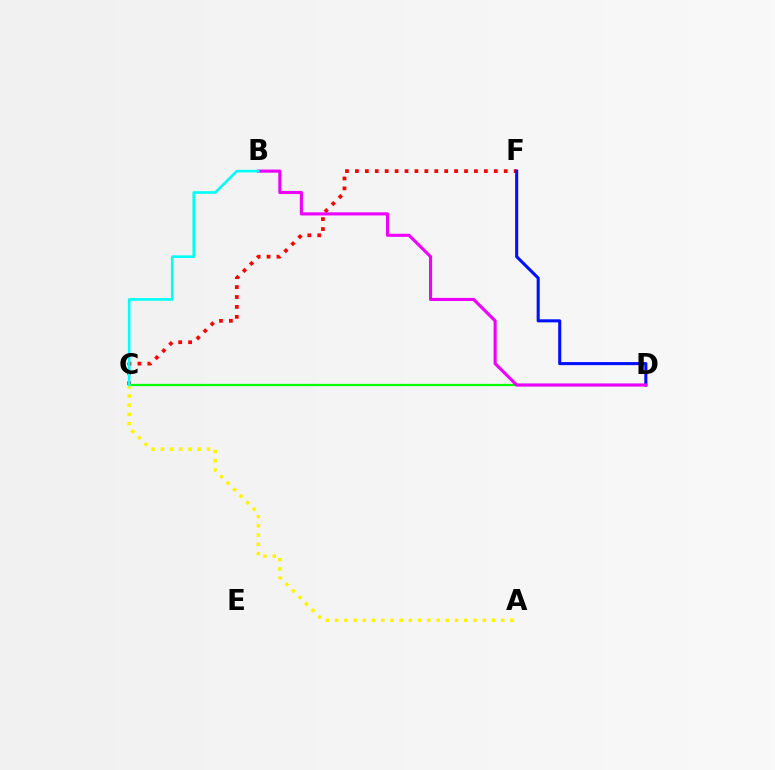{('C', 'F'): [{'color': '#ff0000', 'line_style': 'dotted', 'thickness': 2.69}], ('C', 'D'): [{'color': '#08ff00', 'line_style': 'solid', 'thickness': 1.61}], ('A', 'C'): [{'color': '#fcf500', 'line_style': 'dotted', 'thickness': 2.51}], ('D', 'F'): [{'color': '#0010ff', 'line_style': 'solid', 'thickness': 2.21}], ('B', 'D'): [{'color': '#ee00ff', 'line_style': 'solid', 'thickness': 2.25}], ('B', 'C'): [{'color': '#00fff6', 'line_style': 'solid', 'thickness': 1.87}]}